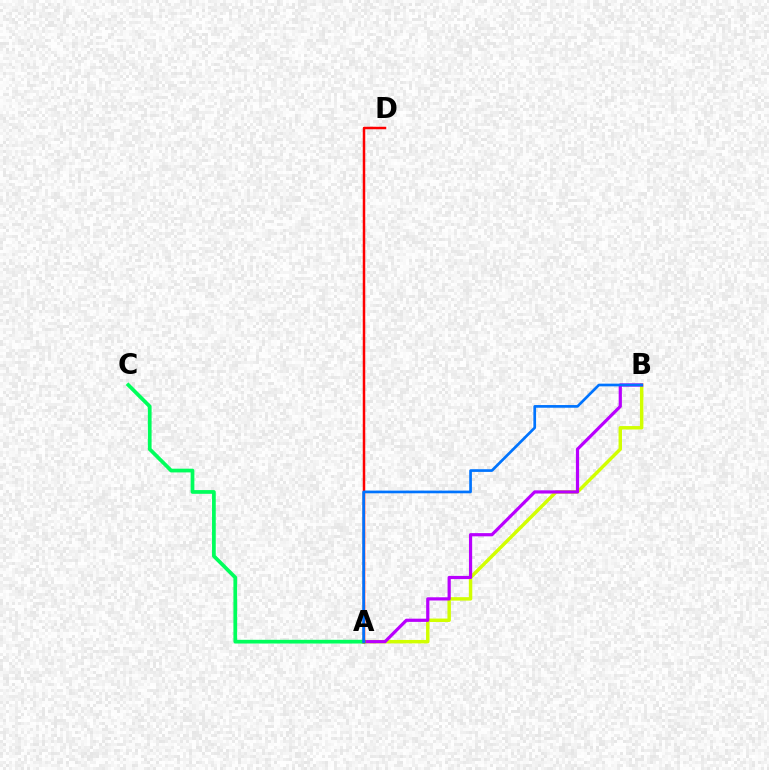{('A', 'B'): [{'color': '#d1ff00', 'line_style': 'solid', 'thickness': 2.48}, {'color': '#b900ff', 'line_style': 'solid', 'thickness': 2.3}, {'color': '#0074ff', 'line_style': 'solid', 'thickness': 1.94}], ('A', 'C'): [{'color': '#00ff5c', 'line_style': 'solid', 'thickness': 2.68}], ('A', 'D'): [{'color': '#ff0000', 'line_style': 'solid', 'thickness': 1.8}]}